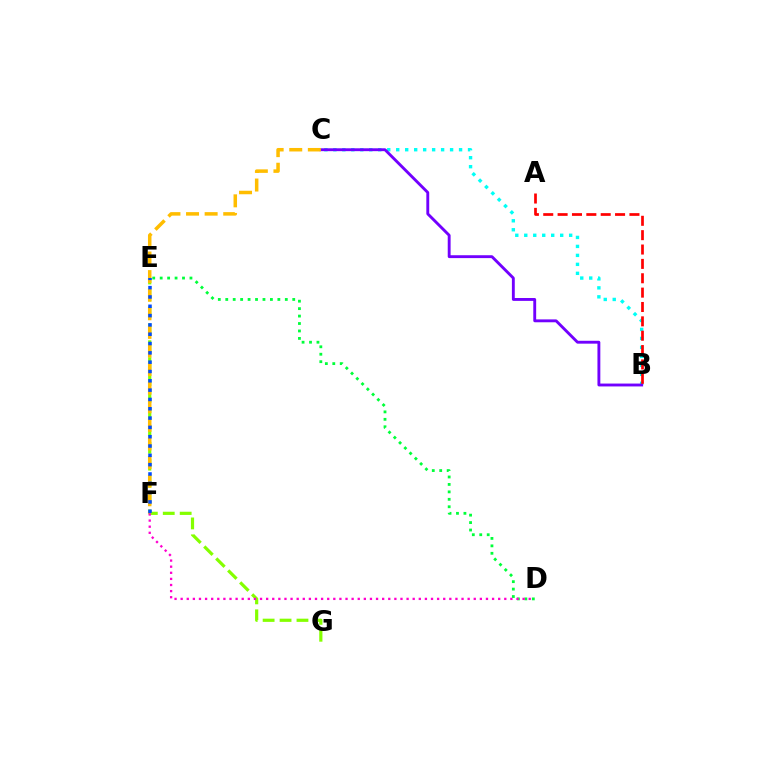{('B', 'C'): [{'color': '#00fff6', 'line_style': 'dotted', 'thickness': 2.44}, {'color': '#7200ff', 'line_style': 'solid', 'thickness': 2.07}], ('E', 'G'): [{'color': '#84ff00', 'line_style': 'dashed', 'thickness': 2.3}], ('A', 'B'): [{'color': '#ff0000', 'line_style': 'dashed', 'thickness': 1.95}], ('D', 'E'): [{'color': '#00ff39', 'line_style': 'dotted', 'thickness': 2.02}], ('C', 'F'): [{'color': '#ffbd00', 'line_style': 'dashed', 'thickness': 2.53}], ('E', 'F'): [{'color': '#004bff', 'line_style': 'dotted', 'thickness': 2.53}], ('D', 'F'): [{'color': '#ff00cf', 'line_style': 'dotted', 'thickness': 1.66}]}